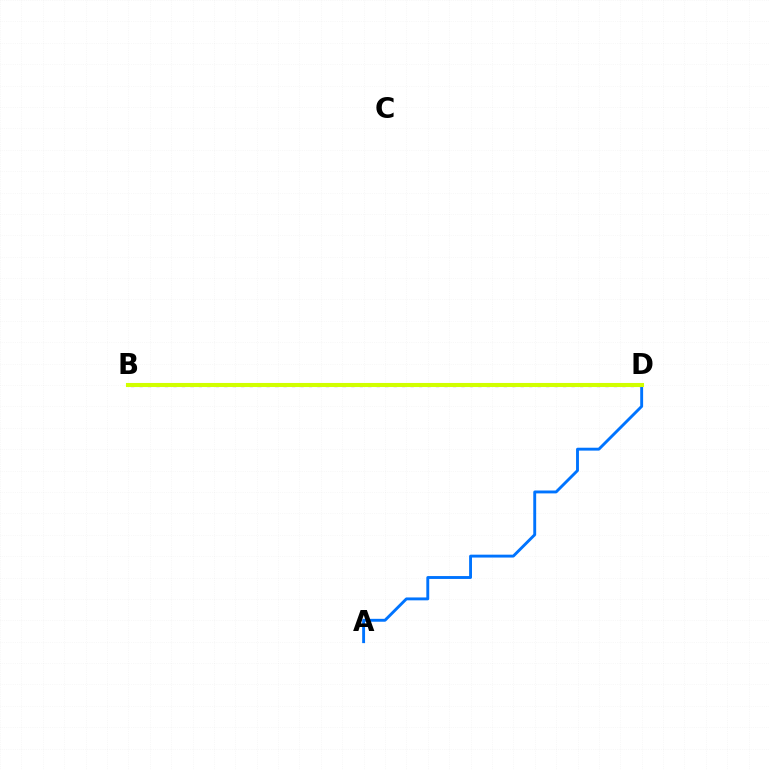{('B', 'D'): [{'color': '#00ff5c', 'line_style': 'dashed', 'thickness': 2.59}, {'color': '#b900ff', 'line_style': 'dotted', 'thickness': 2.3}, {'color': '#ff0000', 'line_style': 'solid', 'thickness': 2.57}, {'color': '#d1ff00', 'line_style': 'solid', 'thickness': 2.93}], ('A', 'D'): [{'color': '#0074ff', 'line_style': 'solid', 'thickness': 2.08}]}